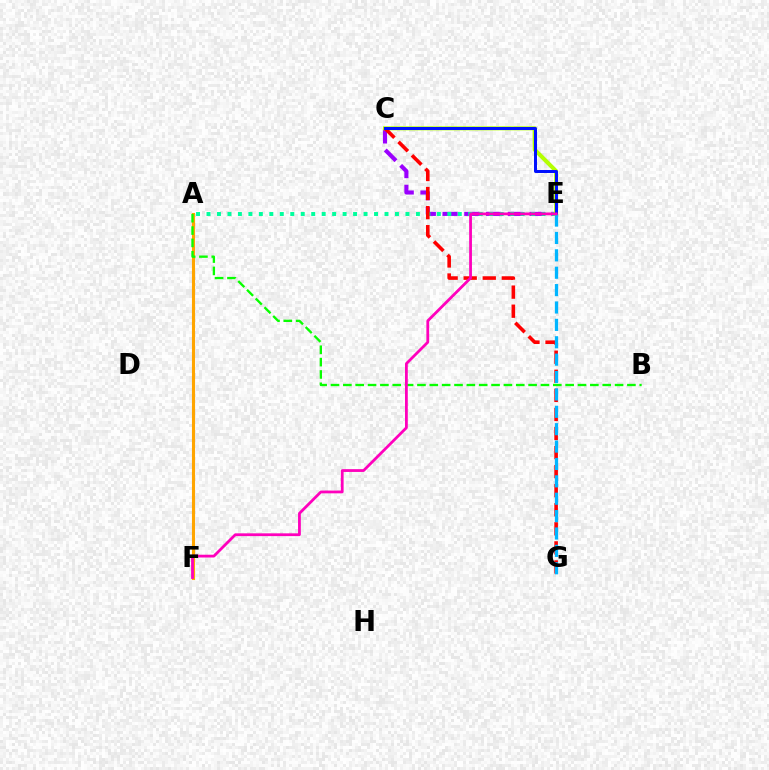{('C', 'E'): [{'color': '#9b00ff', 'line_style': 'dashed', 'thickness': 2.95}, {'color': '#b3ff00', 'line_style': 'solid', 'thickness': 2.91}, {'color': '#0010ff', 'line_style': 'solid', 'thickness': 2.15}], ('A', 'F'): [{'color': '#ffa500', 'line_style': 'solid', 'thickness': 2.23}], ('A', 'E'): [{'color': '#00ff9d', 'line_style': 'dotted', 'thickness': 2.84}], ('C', 'G'): [{'color': '#ff0000', 'line_style': 'dashed', 'thickness': 2.59}], ('E', 'G'): [{'color': '#00b5ff', 'line_style': 'dashed', 'thickness': 2.36}], ('A', 'B'): [{'color': '#08ff00', 'line_style': 'dashed', 'thickness': 1.68}], ('E', 'F'): [{'color': '#ff00bd', 'line_style': 'solid', 'thickness': 2.0}]}